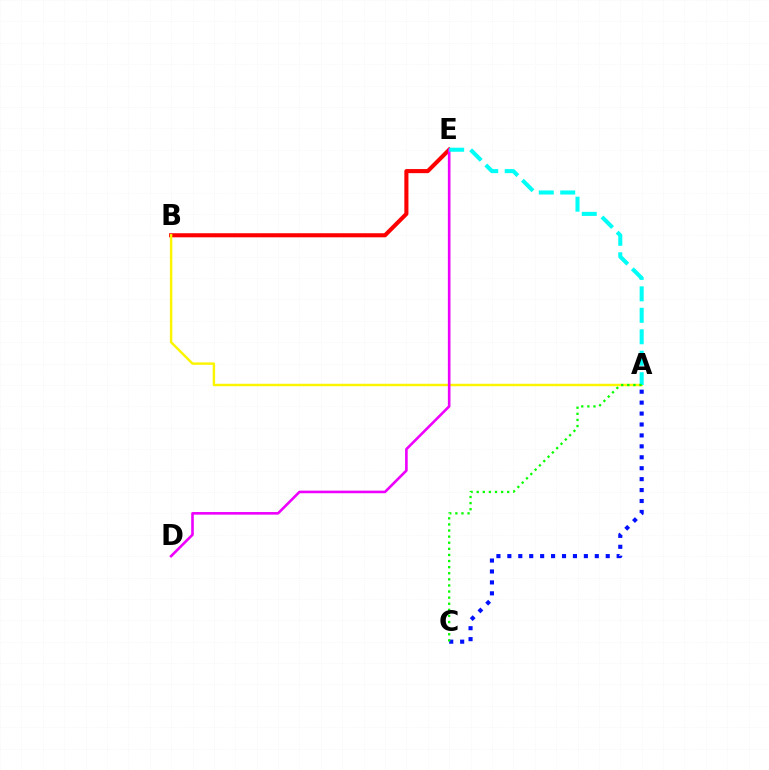{('B', 'E'): [{'color': '#ff0000', 'line_style': 'solid', 'thickness': 2.94}], ('A', 'C'): [{'color': '#0010ff', 'line_style': 'dotted', 'thickness': 2.97}, {'color': '#08ff00', 'line_style': 'dotted', 'thickness': 1.66}], ('A', 'B'): [{'color': '#fcf500', 'line_style': 'solid', 'thickness': 1.76}], ('D', 'E'): [{'color': '#ee00ff', 'line_style': 'solid', 'thickness': 1.88}], ('A', 'E'): [{'color': '#00fff6', 'line_style': 'dashed', 'thickness': 2.92}]}